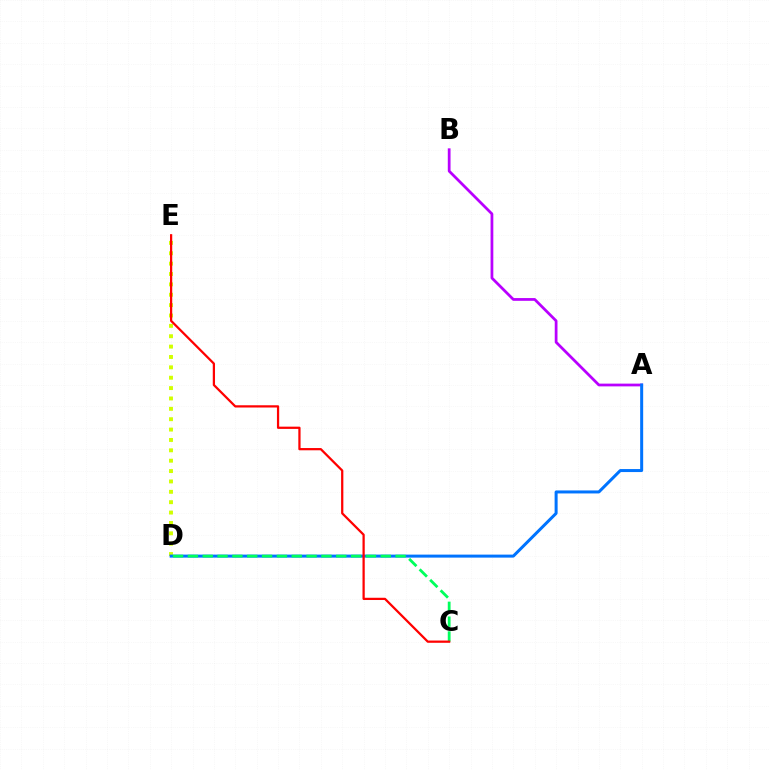{('D', 'E'): [{'color': '#d1ff00', 'line_style': 'dotted', 'thickness': 2.82}], ('A', 'B'): [{'color': '#b900ff', 'line_style': 'solid', 'thickness': 1.98}], ('A', 'D'): [{'color': '#0074ff', 'line_style': 'solid', 'thickness': 2.16}], ('C', 'D'): [{'color': '#00ff5c', 'line_style': 'dashed', 'thickness': 2.02}], ('C', 'E'): [{'color': '#ff0000', 'line_style': 'solid', 'thickness': 1.62}]}